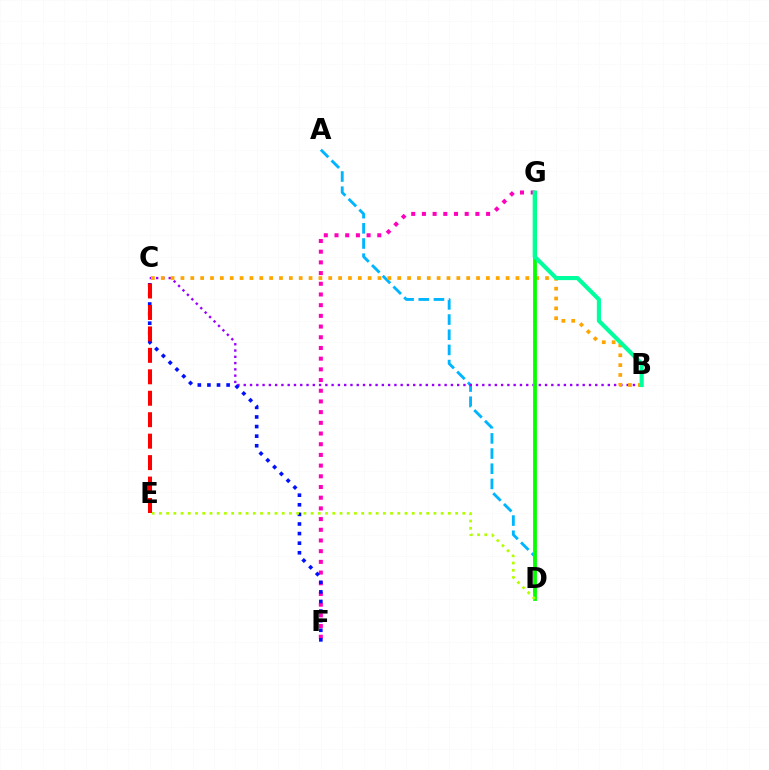{('A', 'D'): [{'color': '#00b5ff', 'line_style': 'dashed', 'thickness': 2.06}], ('B', 'C'): [{'color': '#9b00ff', 'line_style': 'dotted', 'thickness': 1.71}, {'color': '#ffa500', 'line_style': 'dotted', 'thickness': 2.68}], ('D', 'G'): [{'color': '#08ff00', 'line_style': 'solid', 'thickness': 2.73}], ('F', 'G'): [{'color': '#ff00bd', 'line_style': 'dotted', 'thickness': 2.91}], ('C', 'F'): [{'color': '#0010ff', 'line_style': 'dotted', 'thickness': 2.61}], ('B', 'G'): [{'color': '#00ff9d', 'line_style': 'solid', 'thickness': 2.97}], ('D', 'E'): [{'color': '#b3ff00', 'line_style': 'dotted', 'thickness': 1.96}], ('C', 'E'): [{'color': '#ff0000', 'line_style': 'dashed', 'thickness': 2.91}]}